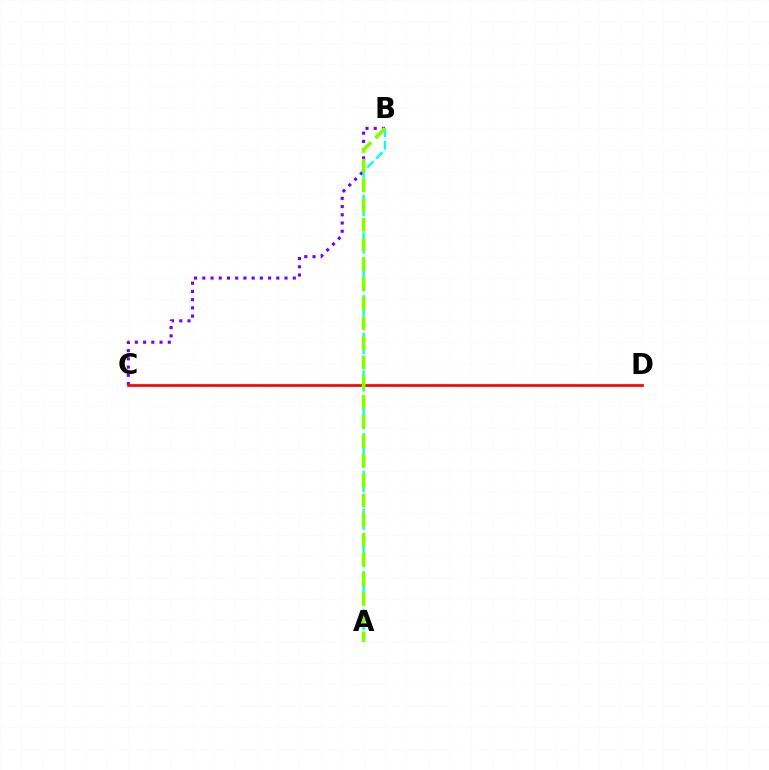{('B', 'C'): [{'color': '#7200ff', 'line_style': 'dotted', 'thickness': 2.23}], ('A', 'B'): [{'color': '#00fff6', 'line_style': 'dashed', 'thickness': 1.7}, {'color': '#84ff00', 'line_style': 'dashed', 'thickness': 2.67}], ('C', 'D'): [{'color': '#ff0000', 'line_style': 'solid', 'thickness': 1.95}]}